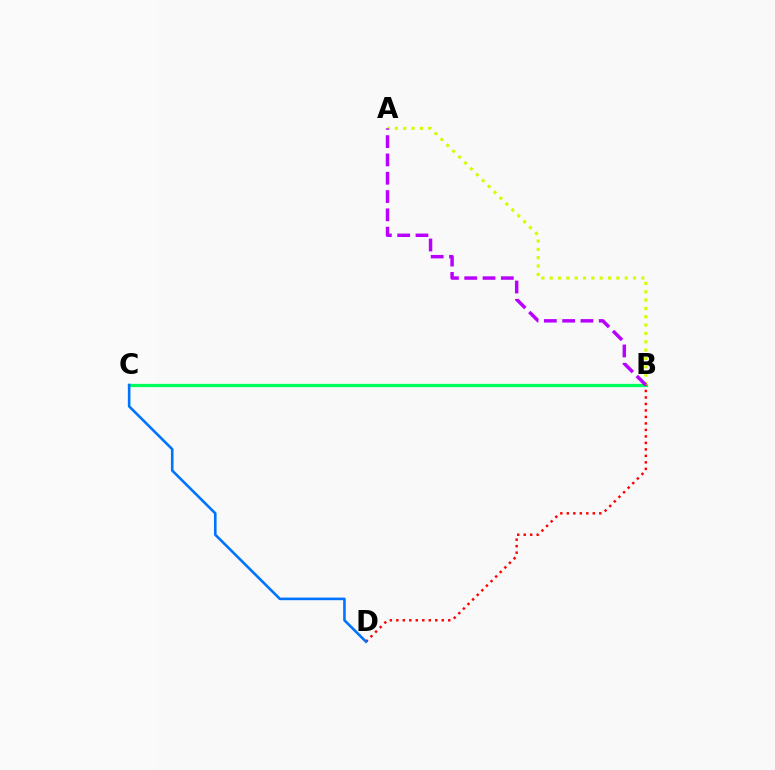{('B', 'C'): [{'color': '#00ff5c', 'line_style': 'solid', 'thickness': 2.33}], ('A', 'B'): [{'color': '#d1ff00', 'line_style': 'dotted', 'thickness': 2.26}, {'color': '#b900ff', 'line_style': 'dashed', 'thickness': 2.49}], ('B', 'D'): [{'color': '#ff0000', 'line_style': 'dotted', 'thickness': 1.76}], ('C', 'D'): [{'color': '#0074ff', 'line_style': 'solid', 'thickness': 1.88}]}